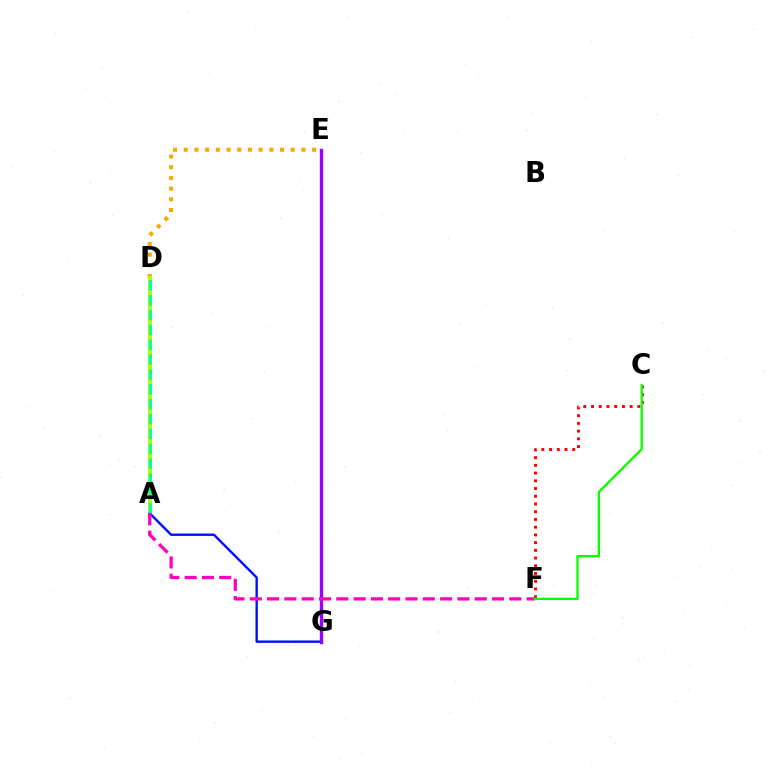{('A', 'D'): [{'color': '#00b5ff', 'line_style': 'solid', 'thickness': 2.53}, {'color': '#b3ff00', 'line_style': 'solid', 'thickness': 2.69}, {'color': '#00ff9d', 'line_style': 'dashed', 'thickness': 2.02}], ('D', 'E'): [{'color': '#ffa500', 'line_style': 'dotted', 'thickness': 2.91}], ('A', 'G'): [{'color': '#0010ff', 'line_style': 'solid', 'thickness': 1.72}], ('C', 'F'): [{'color': '#ff0000', 'line_style': 'dotted', 'thickness': 2.1}, {'color': '#08ff00', 'line_style': 'solid', 'thickness': 1.66}], ('E', 'G'): [{'color': '#9b00ff', 'line_style': 'solid', 'thickness': 2.42}], ('A', 'F'): [{'color': '#ff00bd', 'line_style': 'dashed', 'thickness': 2.35}]}